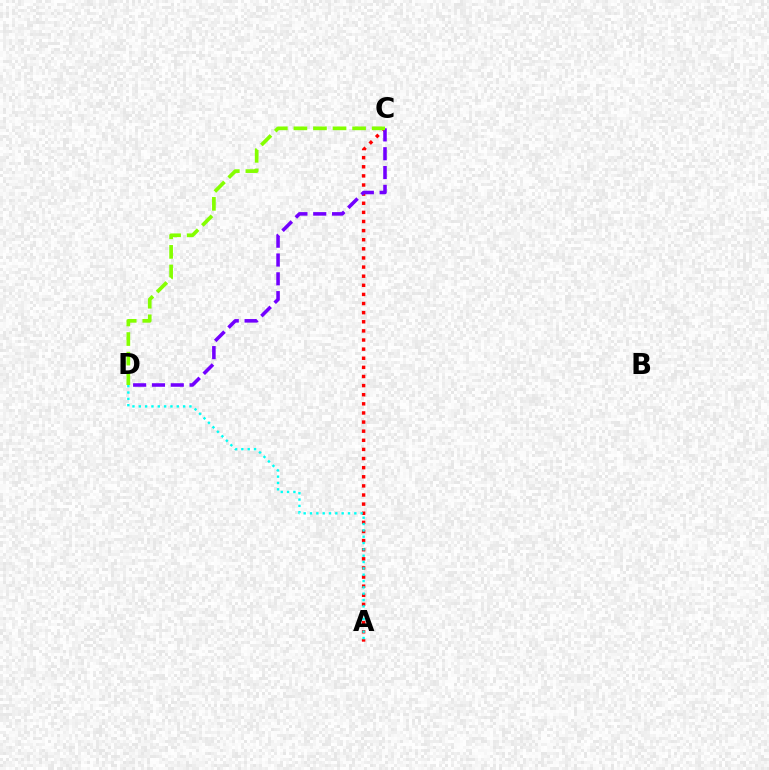{('A', 'C'): [{'color': '#ff0000', 'line_style': 'dotted', 'thickness': 2.48}], ('A', 'D'): [{'color': '#00fff6', 'line_style': 'dotted', 'thickness': 1.72}], ('C', 'D'): [{'color': '#7200ff', 'line_style': 'dashed', 'thickness': 2.56}, {'color': '#84ff00', 'line_style': 'dashed', 'thickness': 2.66}]}